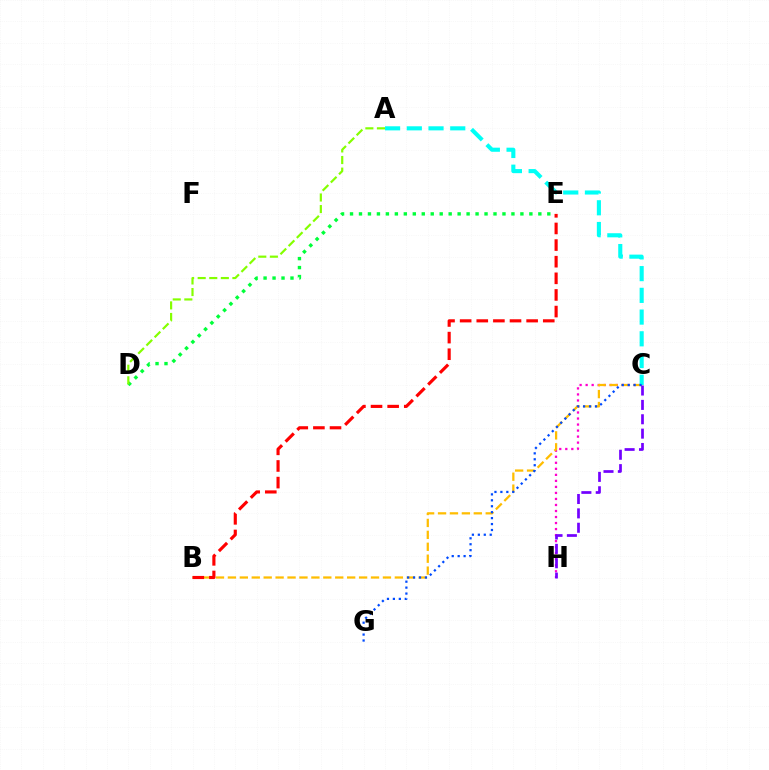{('C', 'H'): [{'color': '#ff00cf', 'line_style': 'dotted', 'thickness': 1.64}, {'color': '#7200ff', 'line_style': 'dashed', 'thickness': 1.95}], ('B', 'C'): [{'color': '#ffbd00', 'line_style': 'dashed', 'thickness': 1.62}], ('D', 'E'): [{'color': '#00ff39', 'line_style': 'dotted', 'thickness': 2.44}], ('A', 'C'): [{'color': '#00fff6', 'line_style': 'dashed', 'thickness': 2.95}], ('A', 'D'): [{'color': '#84ff00', 'line_style': 'dashed', 'thickness': 1.57}], ('B', 'E'): [{'color': '#ff0000', 'line_style': 'dashed', 'thickness': 2.26}], ('C', 'G'): [{'color': '#004bff', 'line_style': 'dotted', 'thickness': 1.61}]}